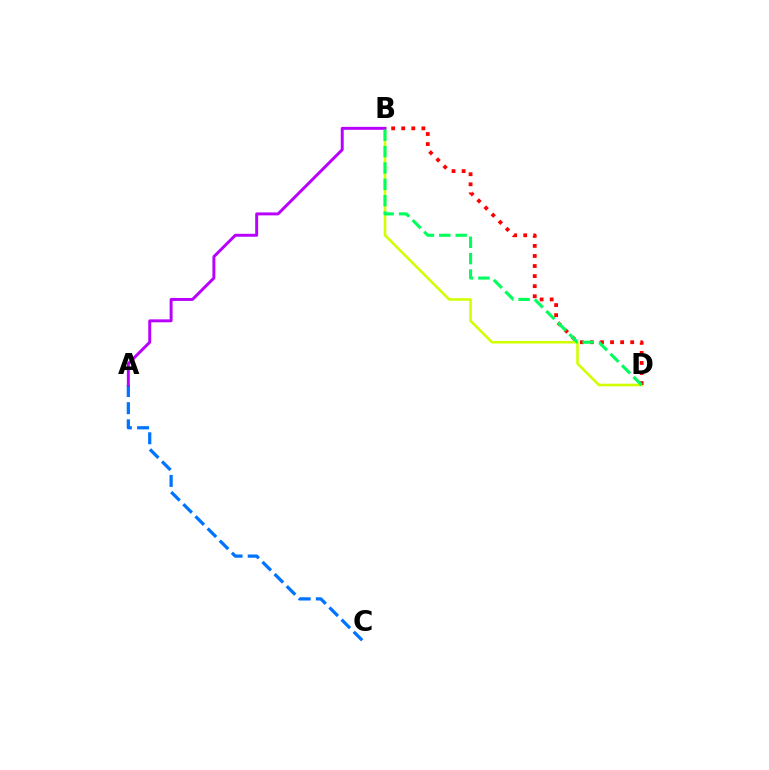{('A', 'C'): [{'color': '#0074ff', 'line_style': 'dashed', 'thickness': 2.33}], ('B', 'D'): [{'color': '#d1ff00', 'line_style': 'solid', 'thickness': 1.85}, {'color': '#ff0000', 'line_style': 'dotted', 'thickness': 2.74}, {'color': '#00ff5c', 'line_style': 'dashed', 'thickness': 2.22}], ('A', 'B'): [{'color': '#b900ff', 'line_style': 'solid', 'thickness': 2.12}]}